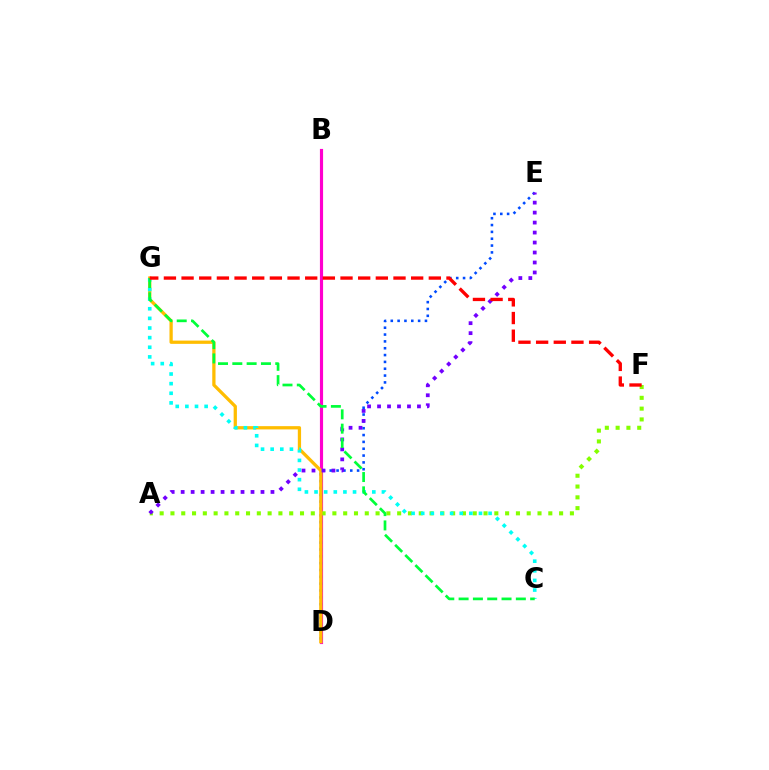{('B', 'D'): [{'color': '#ff00cf', 'line_style': 'solid', 'thickness': 2.27}], ('A', 'F'): [{'color': '#84ff00', 'line_style': 'dotted', 'thickness': 2.93}], ('D', 'E'): [{'color': '#004bff', 'line_style': 'dotted', 'thickness': 1.86}], ('D', 'G'): [{'color': '#ffbd00', 'line_style': 'solid', 'thickness': 2.35}], ('C', 'G'): [{'color': '#00fff6', 'line_style': 'dotted', 'thickness': 2.62}, {'color': '#00ff39', 'line_style': 'dashed', 'thickness': 1.94}], ('A', 'E'): [{'color': '#7200ff', 'line_style': 'dotted', 'thickness': 2.71}], ('F', 'G'): [{'color': '#ff0000', 'line_style': 'dashed', 'thickness': 2.4}]}